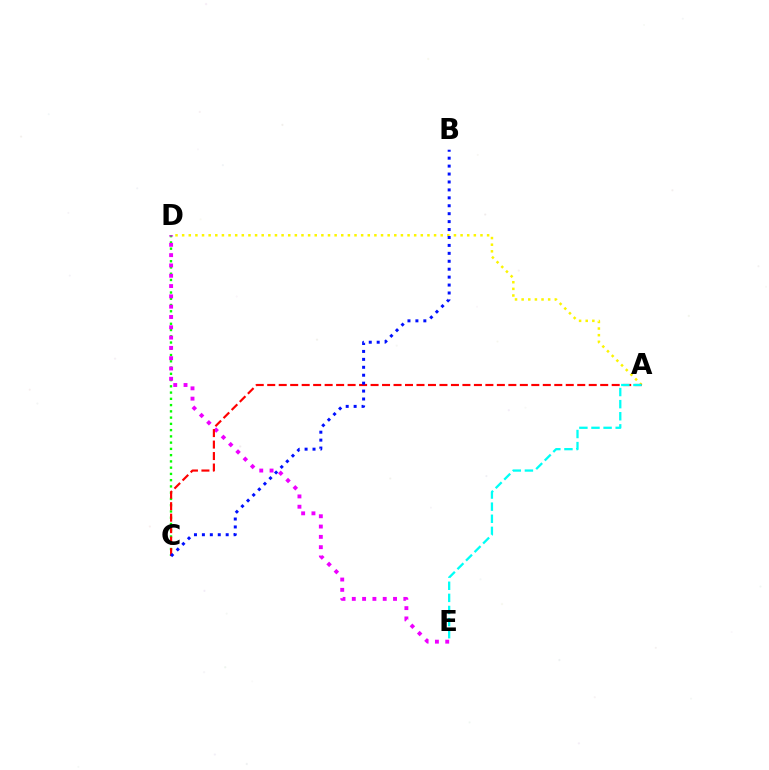{('A', 'D'): [{'color': '#fcf500', 'line_style': 'dotted', 'thickness': 1.8}], ('C', 'D'): [{'color': '#08ff00', 'line_style': 'dotted', 'thickness': 1.7}], ('D', 'E'): [{'color': '#ee00ff', 'line_style': 'dotted', 'thickness': 2.8}], ('A', 'C'): [{'color': '#ff0000', 'line_style': 'dashed', 'thickness': 1.56}], ('B', 'C'): [{'color': '#0010ff', 'line_style': 'dotted', 'thickness': 2.15}], ('A', 'E'): [{'color': '#00fff6', 'line_style': 'dashed', 'thickness': 1.64}]}